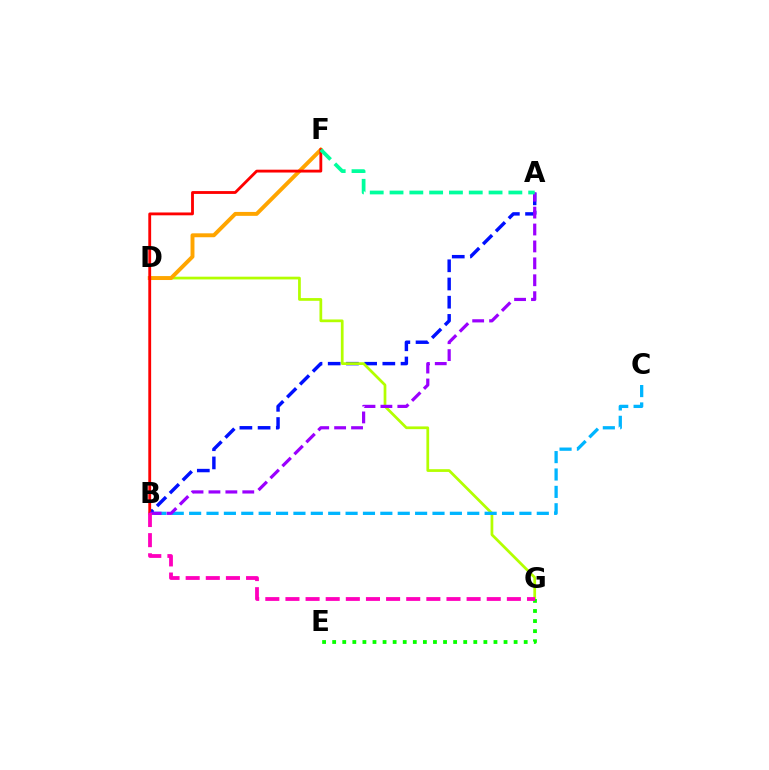{('A', 'B'): [{'color': '#0010ff', 'line_style': 'dashed', 'thickness': 2.47}, {'color': '#9b00ff', 'line_style': 'dashed', 'thickness': 2.3}], ('D', 'G'): [{'color': '#b3ff00', 'line_style': 'solid', 'thickness': 1.97}], ('D', 'F'): [{'color': '#ffa500', 'line_style': 'solid', 'thickness': 2.83}], ('B', 'F'): [{'color': '#ff0000', 'line_style': 'solid', 'thickness': 2.04}], ('B', 'C'): [{'color': '#00b5ff', 'line_style': 'dashed', 'thickness': 2.36}], ('E', 'G'): [{'color': '#08ff00', 'line_style': 'dotted', 'thickness': 2.74}], ('A', 'F'): [{'color': '#00ff9d', 'line_style': 'dashed', 'thickness': 2.69}], ('B', 'G'): [{'color': '#ff00bd', 'line_style': 'dashed', 'thickness': 2.73}]}